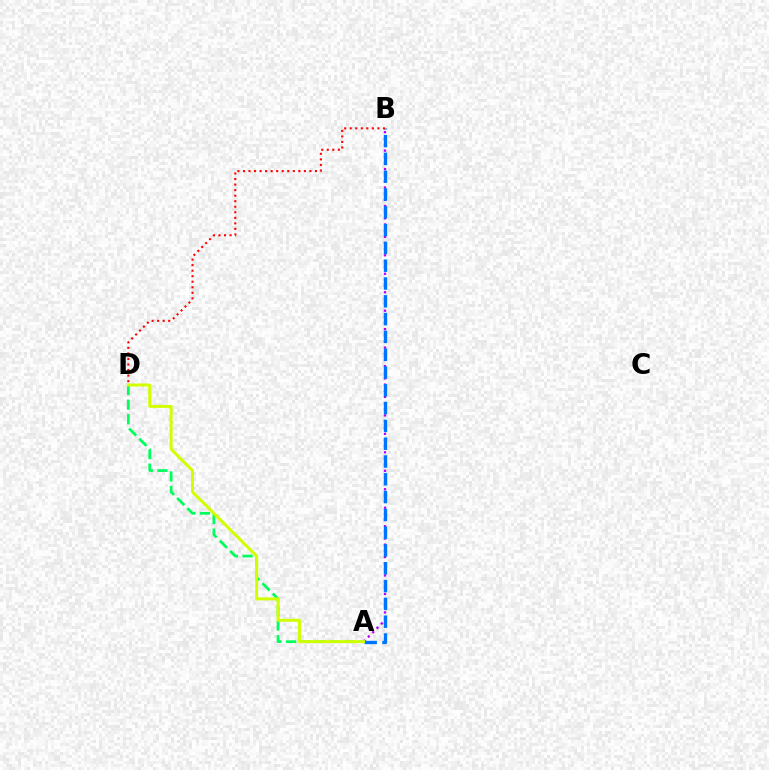{('A', 'B'): [{'color': '#b900ff', 'line_style': 'dotted', 'thickness': 1.67}, {'color': '#0074ff', 'line_style': 'dashed', 'thickness': 2.42}], ('A', 'D'): [{'color': '#00ff5c', 'line_style': 'dashed', 'thickness': 1.98}, {'color': '#d1ff00', 'line_style': 'solid', 'thickness': 2.15}], ('B', 'D'): [{'color': '#ff0000', 'line_style': 'dotted', 'thickness': 1.5}]}